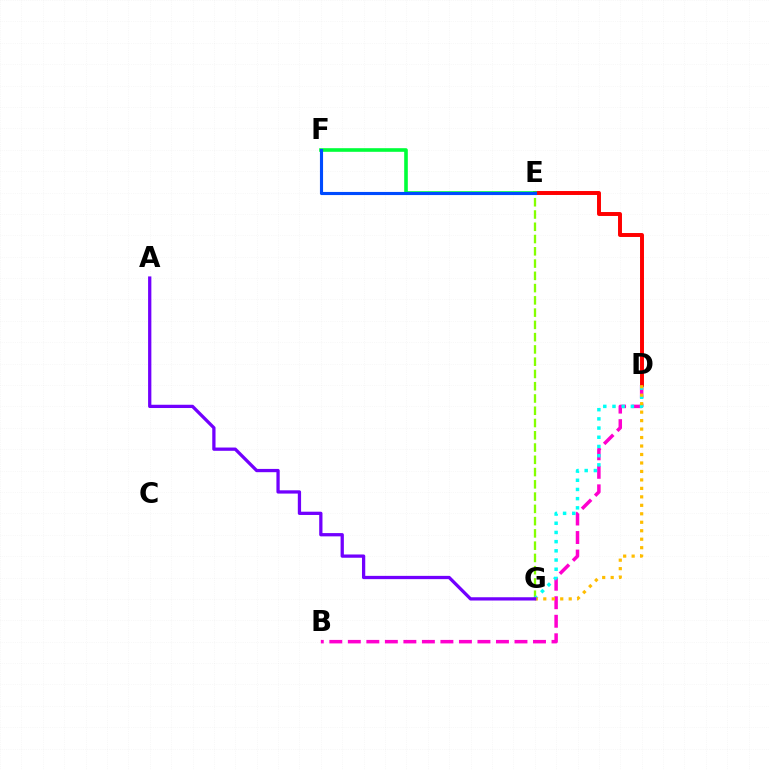{('B', 'D'): [{'color': '#ff00cf', 'line_style': 'dashed', 'thickness': 2.52}], ('D', 'E'): [{'color': '#ff0000', 'line_style': 'solid', 'thickness': 2.84}], ('E', 'G'): [{'color': '#84ff00', 'line_style': 'dashed', 'thickness': 1.67}], ('D', 'G'): [{'color': '#00fff6', 'line_style': 'dotted', 'thickness': 2.5}, {'color': '#ffbd00', 'line_style': 'dotted', 'thickness': 2.3}], ('A', 'G'): [{'color': '#7200ff', 'line_style': 'solid', 'thickness': 2.36}], ('E', 'F'): [{'color': '#00ff39', 'line_style': 'solid', 'thickness': 2.6}, {'color': '#004bff', 'line_style': 'solid', 'thickness': 2.24}]}